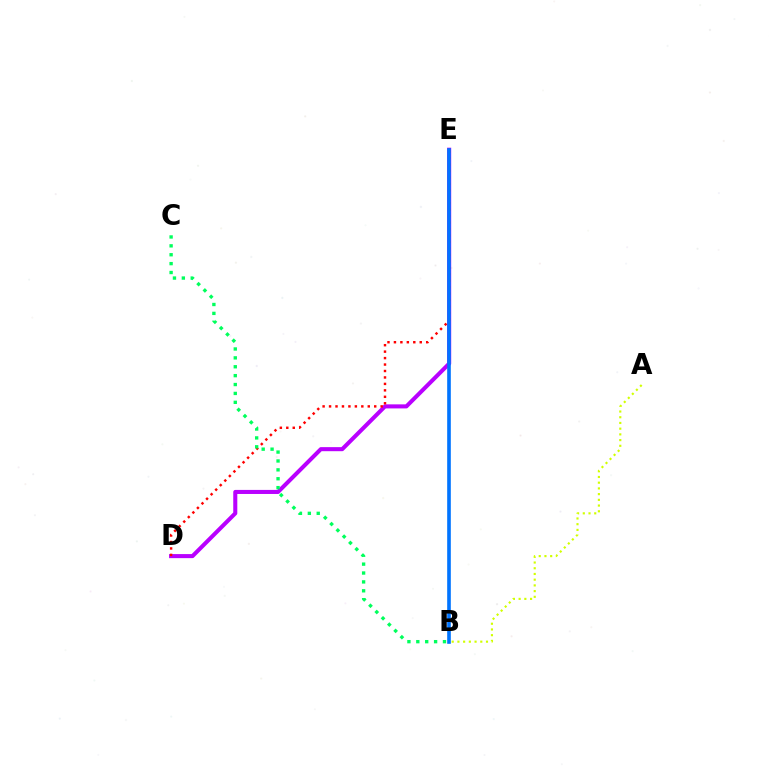{('D', 'E'): [{'color': '#b900ff', 'line_style': 'solid', 'thickness': 2.92}, {'color': '#ff0000', 'line_style': 'dotted', 'thickness': 1.75}], ('B', 'E'): [{'color': '#0074ff', 'line_style': 'solid', 'thickness': 2.61}], ('B', 'C'): [{'color': '#00ff5c', 'line_style': 'dotted', 'thickness': 2.42}], ('A', 'B'): [{'color': '#d1ff00', 'line_style': 'dotted', 'thickness': 1.55}]}